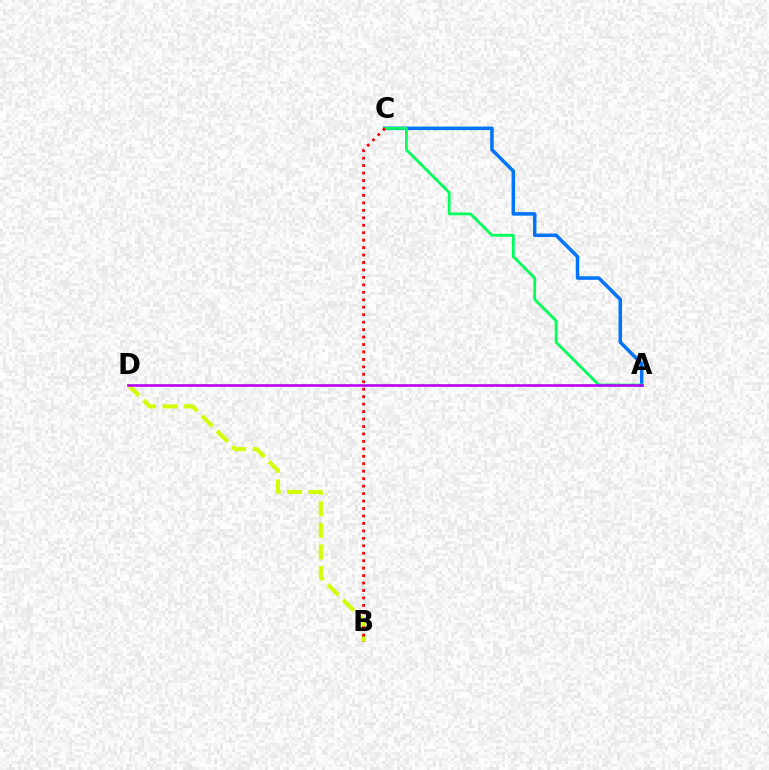{('B', 'D'): [{'color': '#d1ff00', 'line_style': 'dashed', 'thickness': 2.93}], ('A', 'C'): [{'color': '#0074ff', 'line_style': 'solid', 'thickness': 2.53}, {'color': '#00ff5c', 'line_style': 'solid', 'thickness': 2.02}], ('B', 'C'): [{'color': '#ff0000', 'line_style': 'dotted', 'thickness': 2.03}], ('A', 'D'): [{'color': '#b900ff', 'line_style': 'solid', 'thickness': 1.88}]}